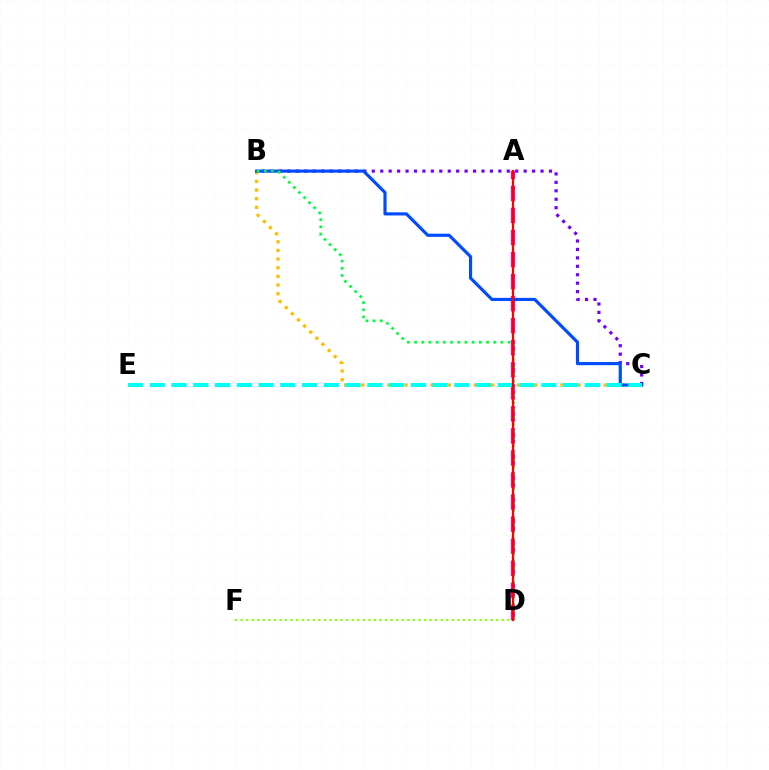{('A', 'D'): [{'color': '#ff00cf', 'line_style': 'dashed', 'thickness': 2.99}, {'color': '#ff0000', 'line_style': 'solid', 'thickness': 1.64}], ('B', 'C'): [{'color': '#7200ff', 'line_style': 'dotted', 'thickness': 2.29}, {'color': '#ffbd00', 'line_style': 'dotted', 'thickness': 2.35}, {'color': '#004bff', 'line_style': 'solid', 'thickness': 2.27}], ('D', 'F'): [{'color': '#84ff00', 'line_style': 'dotted', 'thickness': 1.51}], ('C', 'E'): [{'color': '#00fff6', 'line_style': 'dashed', 'thickness': 2.95}], ('B', 'D'): [{'color': '#00ff39', 'line_style': 'dotted', 'thickness': 1.95}]}